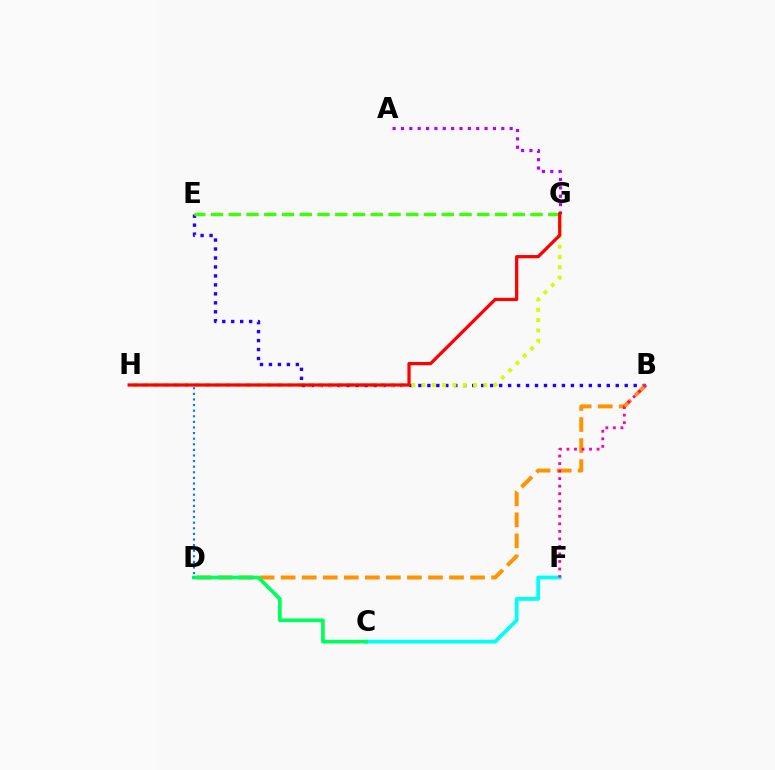{('A', 'G'): [{'color': '#b900ff', 'line_style': 'dotted', 'thickness': 2.27}], ('B', 'E'): [{'color': '#2500ff', 'line_style': 'dotted', 'thickness': 2.44}], ('G', 'H'): [{'color': '#d1ff00', 'line_style': 'dotted', 'thickness': 2.8}, {'color': '#ff0000', 'line_style': 'solid', 'thickness': 2.33}], ('E', 'G'): [{'color': '#3dff00', 'line_style': 'dashed', 'thickness': 2.41}], ('B', 'D'): [{'color': '#ff9400', 'line_style': 'dashed', 'thickness': 2.86}], ('C', 'F'): [{'color': '#00fff6', 'line_style': 'solid', 'thickness': 2.73}], ('C', 'D'): [{'color': '#00ff5c', 'line_style': 'solid', 'thickness': 2.64}], ('B', 'F'): [{'color': '#ff00ac', 'line_style': 'dotted', 'thickness': 2.05}], ('D', 'H'): [{'color': '#0074ff', 'line_style': 'dotted', 'thickness': 1.52}]}